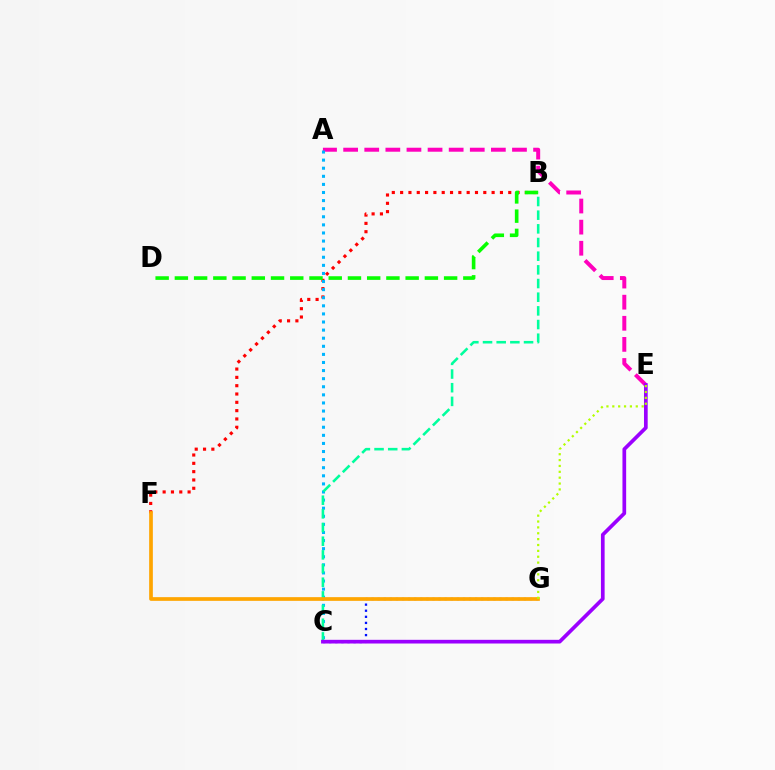{('A', 'E'): [{'color': '#ff00bd', 'line_style': 'dashed', 'thickness': 2.87}], ('B', 'F'): [{'color': '#ff0000', 'line_style': 'dotted', 'thickness': 2.26}], ('C', 'G'): [{'color': '#0010ff', 'line_style': 'dotted', 'thickness': 1.66}], ('A', 'C'): [{'color': '#00b5ff', 'line_style': 'dotted', 'thickness': 2.2}], ('B', 'D'): [{'color': '#08ff00', 'line_style': 'dashed', 'thickness': 2.61}], ('B', 'C'): [{'color': '#00ff9d', 'line_style': 'dashed', 'thickness': 1.86}], ('C', 'E'): [{'color': '#9b00ff', 'line_style': 'solid', 'thickness': 2.66}], ('F', 'G'): [{'color': '#ffa500', 'line_style': 'solid', 'thickness': 2.66}], ('E', 'G'): [{'color': '#b3ff00', 'line_style': 'dotted', 'thickness': 1.59}]}